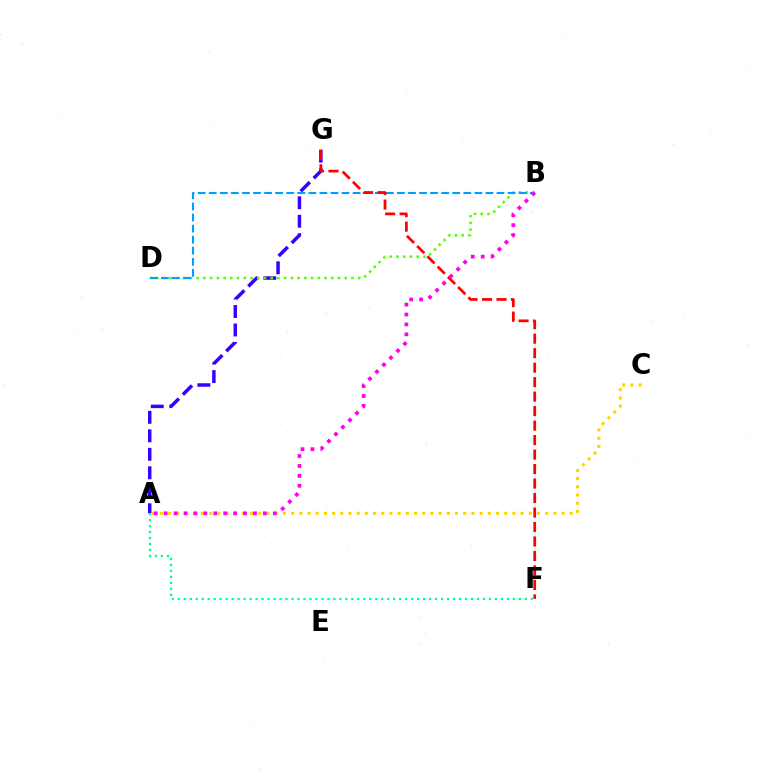{('A', 'C'): [{'color': '#ffd500', 'line_style': 'dotted', 'thickness': 2.23}], ('A', 'G'): [{'color': '#3700ff', 'line_style': 'dashed', 'thickness': 2.51}], ('B', 'D'): [{'color': '#4fff00', 'line_style': 'dotted', 'thickness': 1.83}, {'color': '#009eff', 'line_style': 'dashed', 'thickness': 1.5}], ('F', 'G'): [{'color': '#ff0000', 'line_style': 'dashed', 'thickness': 1.97}], ('A', 'F'): [{'color': '#00ff86', 'line_style': 'dotted', 'thickness': 1.63}], ('A', 'B'): [{'color': '#ff00ed', 'line_style': 'dotted', 'thickness': 2.69}]}